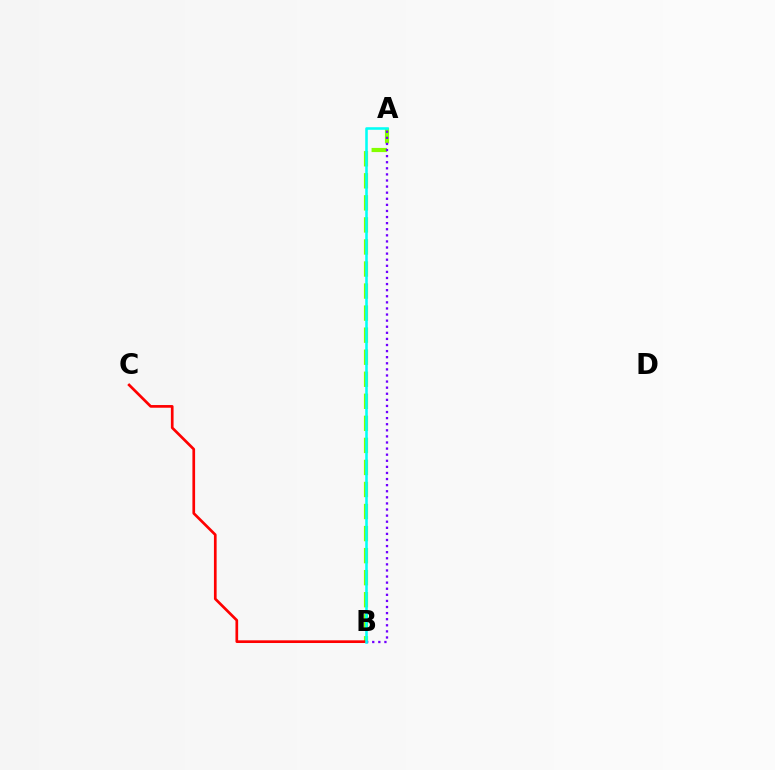{('A', 'B'): [{'color': '#84ff00', 'line_style': 'dashed', 'thickness': 2.99}, {'color': '#7200ff', 'line_style': 'dotted', 'thickness': 1.66}, {'color': '#00fff6', 'line_style': 'solid', 'thickness': 1.86}], ('B', 'C'): [{'color': '#ff0000', 'line_style': 'solid', 'thickness': 1.94}]}